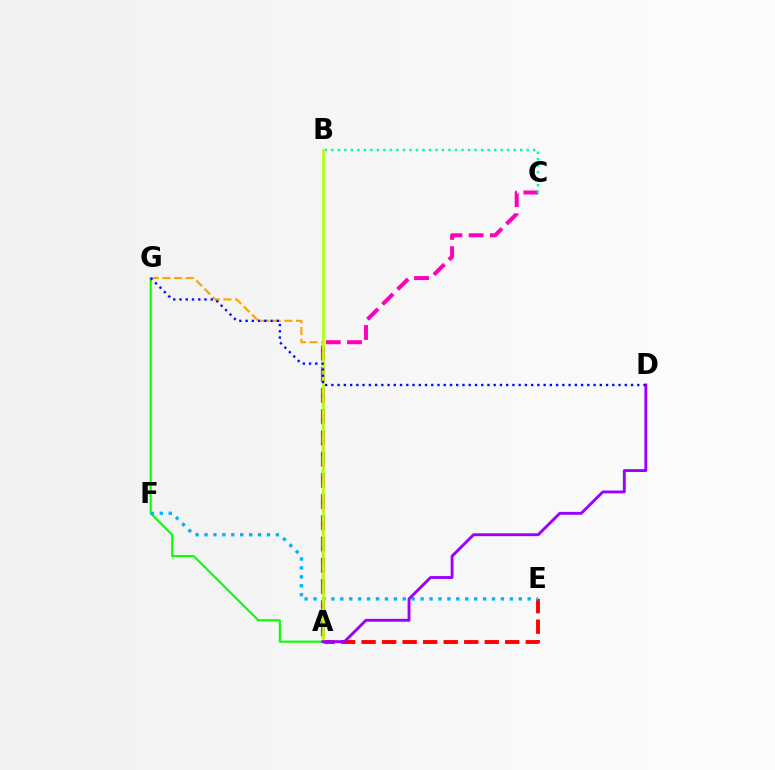{('A', 'E'): [{'color': '#ff0000', 'line_style': 'dashed', 'thickness': 2.79}], ('A', 'C'): [{'color': '#ff00bd', 'line_style': 'dashed', 'thickness': 2.88}], ('A', 'G'): [{'color': '#ffa500', 'line_style': 'dashed', 'thickness': 1.58}, {'color': '#08ff00', 'line_style': 'solid', 'thickness': 1.52}], ('B', 'C'): [{'color': '#00ff9d', 'line_style': 'dotted', 'thickness': 1.77}], ('E', 'F'): [{'color': '#00b5ff', 'line_style': 'dotted', 'thickness': 2.42}], ('A', 'B'): [{'color': '#b3ff00', 'line_style': 'solid', 'thickness': 1.89}], ('A', 'D'): [{'color': '#9b00ff', 'line_style': 'solid', 'thickness': 2.07}], ('D', 'G'): [{'color': '#0010ff', 'line_style': 'dotted', 'thickness': 1.7}]}